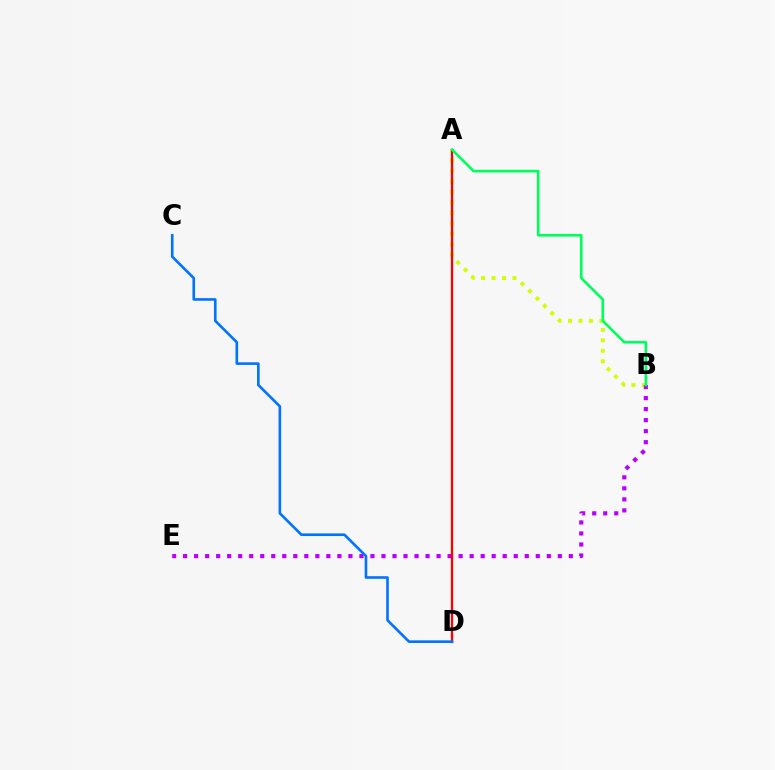{('A', 'B'): [{'color': '#d1ff00', 'line_style': 'dotted', 'thickness': 2.84}, {'color': '#00ff5c', 'line_style': 'solid', 'thickness': 1.9}], ('B', 'E'): [{'color': '#b900ff', 'line_style': 'dotted', 'thickness': 2.99}], ('A', 'D'): [{'color': '#ff0000', 'line_style': 'solid', 'thickness': 1.66}], ('C', 'D'): [{'color': '#0074ff', 'line_style': 'solid', 'thickness': 1.89}]}